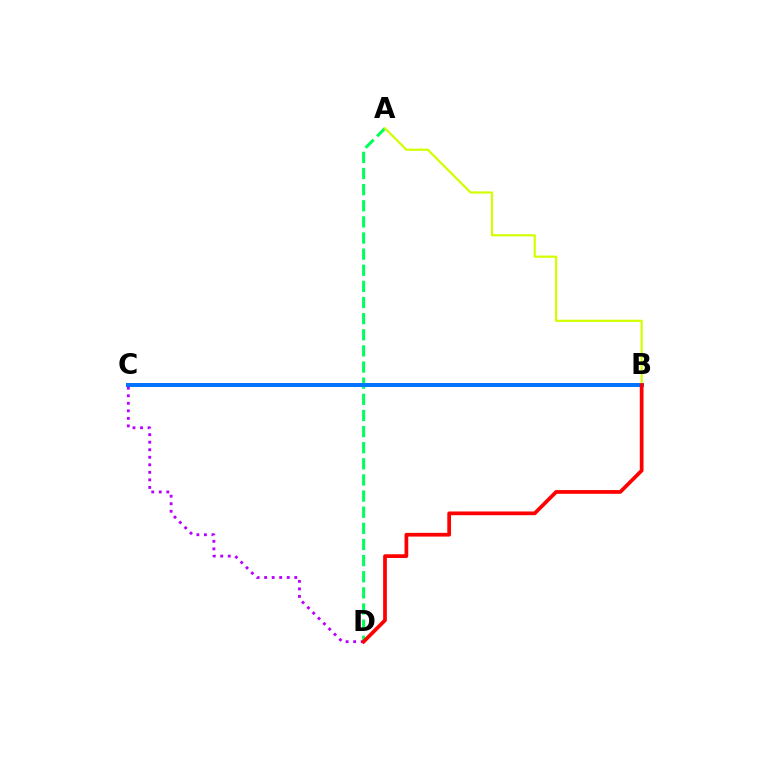{('C', 'D'): [{'color': '#b900ff', 'line_style': 'dotted', 'thickness': 2.05}], ('A', 'D'): [{'color': '#00ff5c', 'line_style': 'dashed', 'thickness': 2.19}], ('B', 'C'): [{'color': '#0074ff', 'line_style': 'solid', 'thickness': 2.87}], ('A', 'B'): [{'color': '#d1ff00', 'line_style': 'solid', 'thickness': 1.58}], ('B', 'D'): [{'color': '#ff0000', 'line_style': 'solid', 'thickness': 2.68}]}